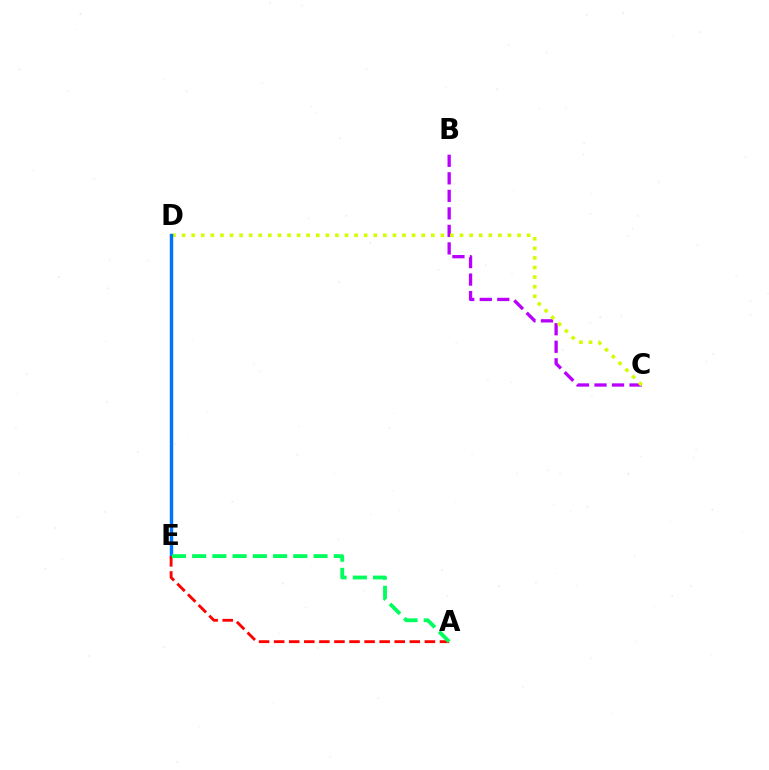{('B', 'C'): [{'color': '#b900ff', 'line_style': 'dashed', 'thickness': 2.38}], ('C', 'D'): [{'color': '#d1ff00', 'line_style': 'dotted', 'thickness': 2.6}], ('D', 'E'): [{'color': '#0074ff', 'line_style': 'solid', 'thickness': 2.47}], ('A', 'E'): [{'color': '#ff0000', 'line_style': 'dashed', 'thickness': 2.05}, {'color': '#00ff5c', 'line_style': 'dashed', 'thickness': 2.75}]}